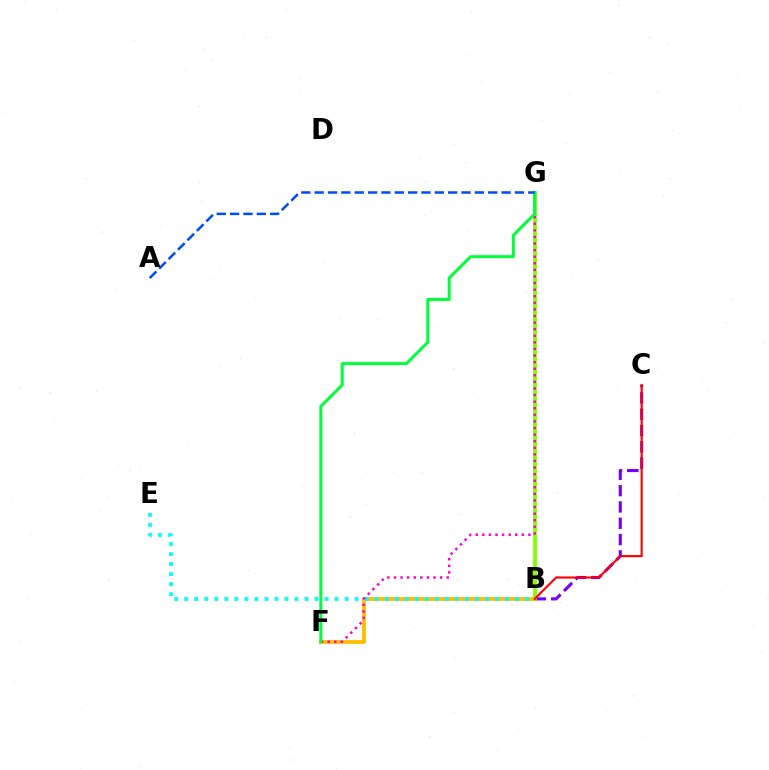{('B', 'F'): [{'color': '#ffbd00', 'line_style': 'solid', 'thickness': 2.71}], ('B', 'C'): [{'color': '#7200ff', 'line_style': 'dashed', 'thickness': 2.21}, {'color': '#ff0000', 'line_style': 'solid', 'thickness': 1.53}], ('B', 'G'): [{'color': '#84ff00', 'line_style': 'solid', 'thickness': 2.74}], ('B', 'E'): [{'color': '#00fff6', 'line_style': 'dotted', 'thickness': 2.72}], ('F', 'G'): [{'color': '#ff00cf', 'line_style': 'dotted', 'thickness': 1.79}, {'color': '#00ff39', 'line_style': 'solid', 'thickness': 2.15}], ('A', 'G'): [{'color': '#004bff', 'line_style': 'dashed', 'thickness': 1.81}]}